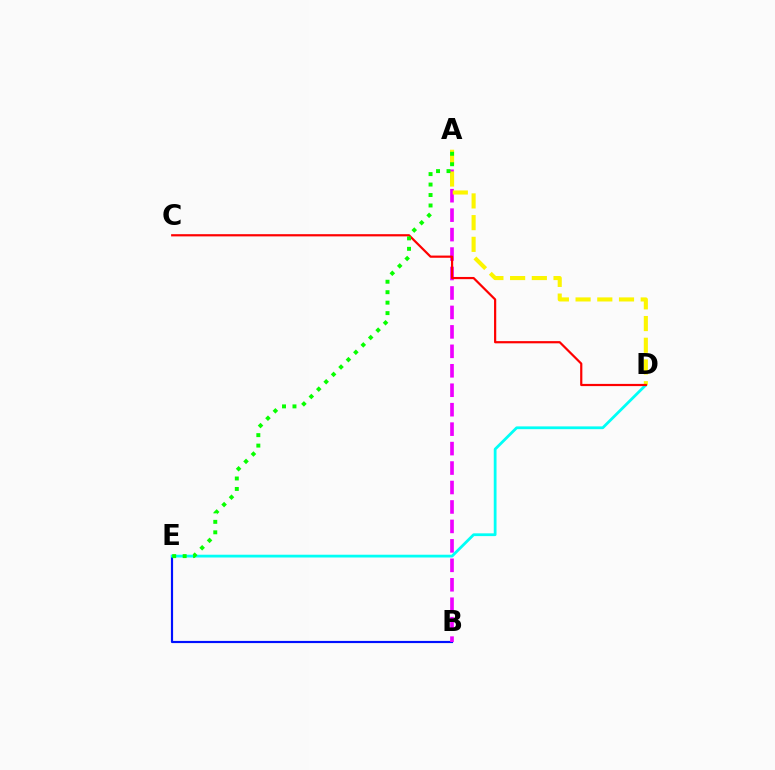{('B', 'E'): [{'color': '#0010ff', 'line_style': 'solid', 'thickness': 1.56}], ('A', 'B'): [{'color': '#ee00ff', 'line_style': 'dashed', 'thickness': 2.64}], ('D', 'E'): [{'color': '#00fff6', 'line_style': 'solid', 'thickness': 2.0}], ('A', 'D'): [{'color': '#fcf500', 'line_style': 'dashed', 'thickness': 2.95}], ('C', 'D'): [{'color': '#ff0000', 'line_style': 'solid', 'thickness': 1.58}], ('A', 'E'): [{'color': '#08ff00', 'line_style': 'dotted', 'thickness': 2.84}]}